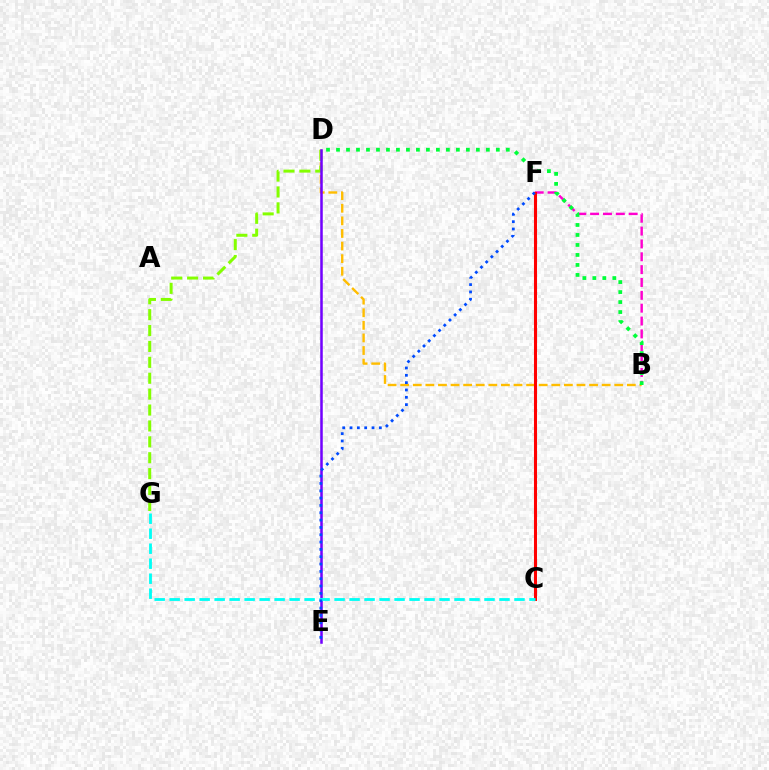{('B', 'D'): [{'color': '#ffbd00', 'line_style': 'dashed', 'thickness': 1.71}, {'color': '#00ff39', 'line_style': 'dotted', 'thickness': 2.71}], ('D', 'G'): [{'color': '#84ff00', 'line_style': 'dashed', 'thickness': 2.16}], ('B', 'F'): [{'color': '#ff00cf', 'line_style': 'dashed', 'thickness': 1.75}], ('C', 'F'): [{'color': '#ff0000', 'line_style': 'solid', 'thickness': 2.2}], ('D', 'E'): [{'color': '#7200ff', 'line_style': 'solid', 'thickness': 1.82}], ('C', 'G'): [{'color': '#00fff6', 'line_style': 'dashed', 'thickness': 2.04}], ('E', 'F'): [{'color': '#004bff', 'line_style': 'dotted', 'thickness': 1.99}]}